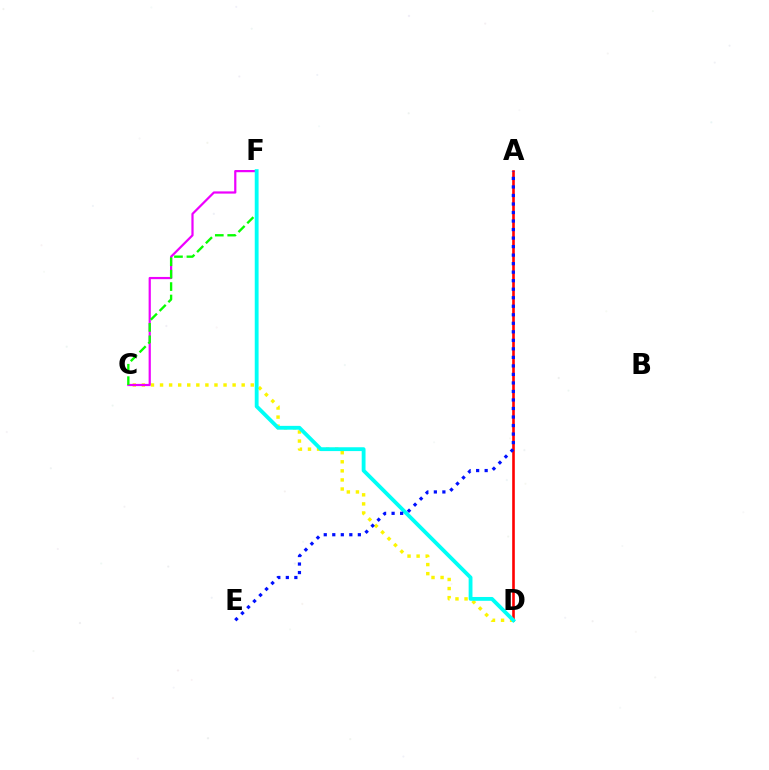{('C', 'D'): [{'color': '#fcf500', 'line_style': 'dotted', 'thickness': 2.46}], ('C', 'F'): [{'color': '#ee00ff', 'line_style': 'solid', 'thickness': 1.6}, {'color': '#08ff00', 'line_style': 'dashed', 'thickness': 1.69}], ('A', 'D'): [{'color': '#ff0000', 'line_style': 'solid', 'thickness': 1.88}], ('D', 'F'): [{'color': '#00fff6', 'line_style': 'solid', 'thickness': 2.76}], ('A', 'E'): [{'color': '#0010ff', 'line_style': 'dotted', 'thickness': 2.32}]}